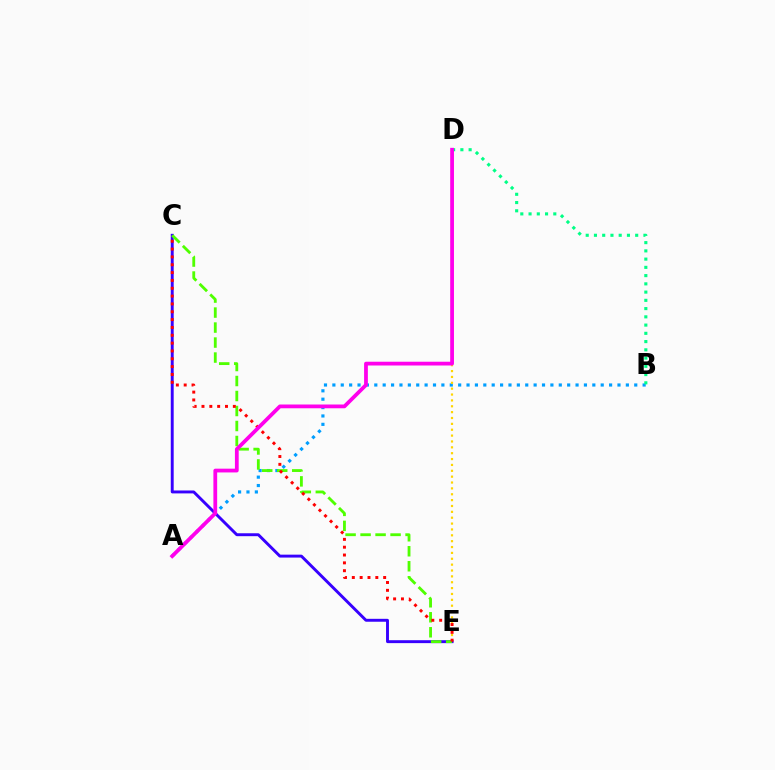{('A', 'B'): [{'color': '#009eff', 'line_style': 'dotted', 'thickness': 2.28}], ('B', 'D'): [{'color': '#00ff86', 'line_style': 'dotted', 'thickness': 2.24}], ('D', 'E'): [{'color': '#ffd500', 'line_style': 'dotted', 'thickness': 1.59}], ('C', 'E'): [{'color': '#3700ff', 'line_style': 'solid', 'thickness': 2.1}, {'color': '#4fff00', 'line_style': 'dashed', 'thickness': 2.04}, {'color': '#ff0000', 'line_style': 'dotted', 'thickness': 2.13}], ('A', 'D'): [{'color': '#ff00ed', 'line_style': 'solid', 'thickness': 2.71}]}